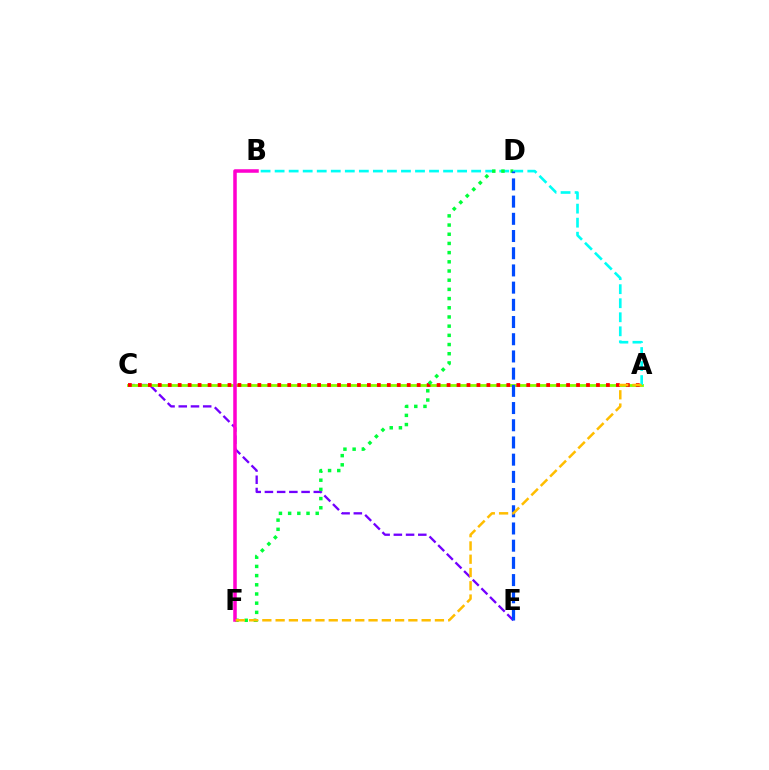{('C', 'E'): [{'color': '#7200ff', 'line_style': 'dashed', 'thickness': 1.66}], ('A', 'C'): [{'color': '#84ff00', 'line_style': 'solid', 'thickness': 2.03}, {'color': '#ff0000', 'line_style': 'dotted', 'thickness': 2.71}], ('A', 'B'): [{'color': '#00fff6', 'line_style': 'dashed', 'thickness': 1.91}], ('D', 'F'): [{'color': '#00ff39', 'line_style': 'dotted', 'thickness': 2.5}], ('B', 'F'): [{'color': '#ff00cf', 'line_style': 'solid', 'thickness': 2.54}], ('D', 'E'): [{'color': '#004bff', 'line_style': 'dashed', 'thickness': 2.34}], ('A', 'F'): [{'color': '#ffbd00', 'line_style': 'dashed', 'thickness': 1.8}]}